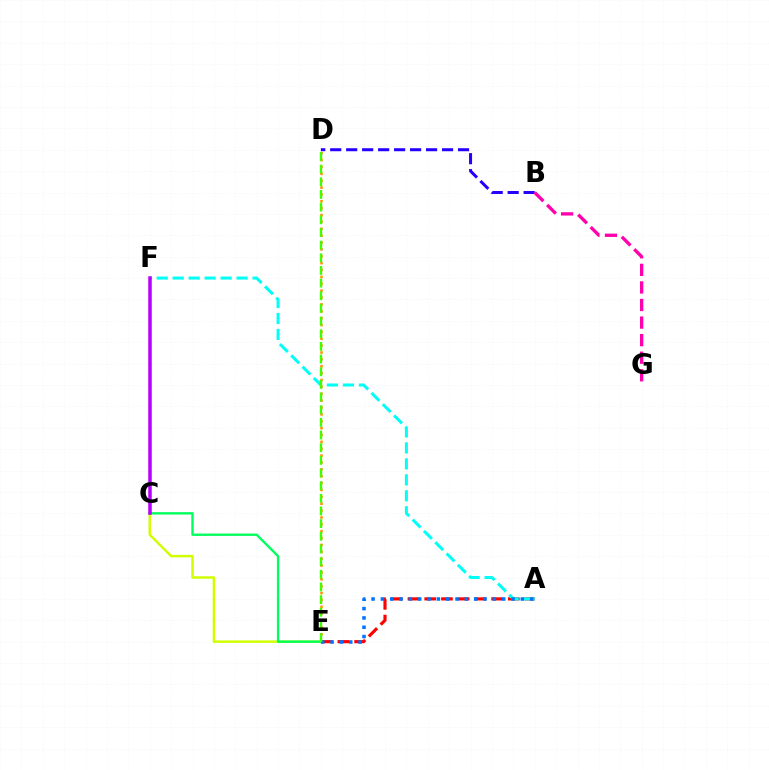{('A', 'E'): [{'color': '#ff0000', 'line_style': 'dashed', 'thickness': 2.27}, {'color': '#0074ff', 'line_style': 'dotted', 'thickness': 2.53}], ('B', 'D'): [{'color': '#2500ff', 'line_style': 'dashed', 'thickness': 2.17}], ('C', 'E'): [{'color': '#d1ff00', 'line_style': 'solid', 'thickness': 1.78}, {'color': '#00ff5c', 'line_style': 'solid', 'thickness': 1.7}], ('D', 'E'): [{'color': '#ff9400', 'line_style': 'dotted', 'thickness': 1.87}, {'color': '#3dff00', 'line_style': 'dashed', 'thickness': 1.72}], ('A', 'F'): [{'color': '#00fff6', 'line_style': 'dashed', 'thickness': 2.17}], ('C', 'F'): [{'color': '#b900ff', 'line_style': 'solid', 'thickness': 2.52}], ('B', 'G'): [{'color': '#ff00ac', 'line_style': 'dashed', 'thickness': 2.39}]}